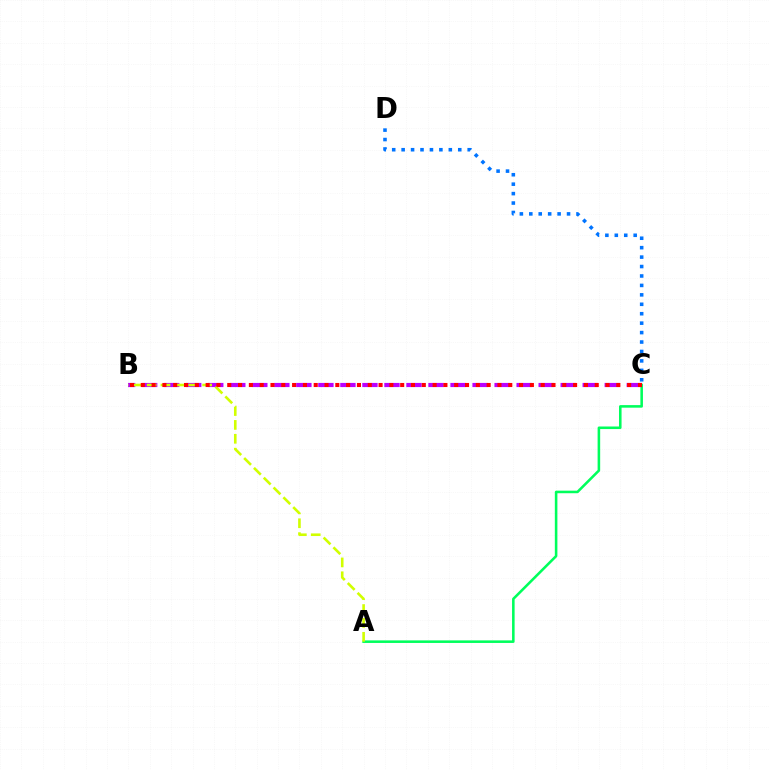{('A', 'C'): [{'color': '#00ff5c', 'line_style': 'solid', 'thickness': 1.85}], ('C', 'D'): [{'color': '#0074ff', 'line_style': 'dotted', 'thickness': 2.56}], ('B', 'C'): [{'color': '#b900ff', 'line_style': 'dashed', 'thickness': 2.99}, {'color': '#ff0000', 'line_style': 'dotted', 'thickness': 2.94}], ('A', 'B'): [{'color': '#d1ff00', 'line_style': 'dashed', 'thickness': 1.89}]}